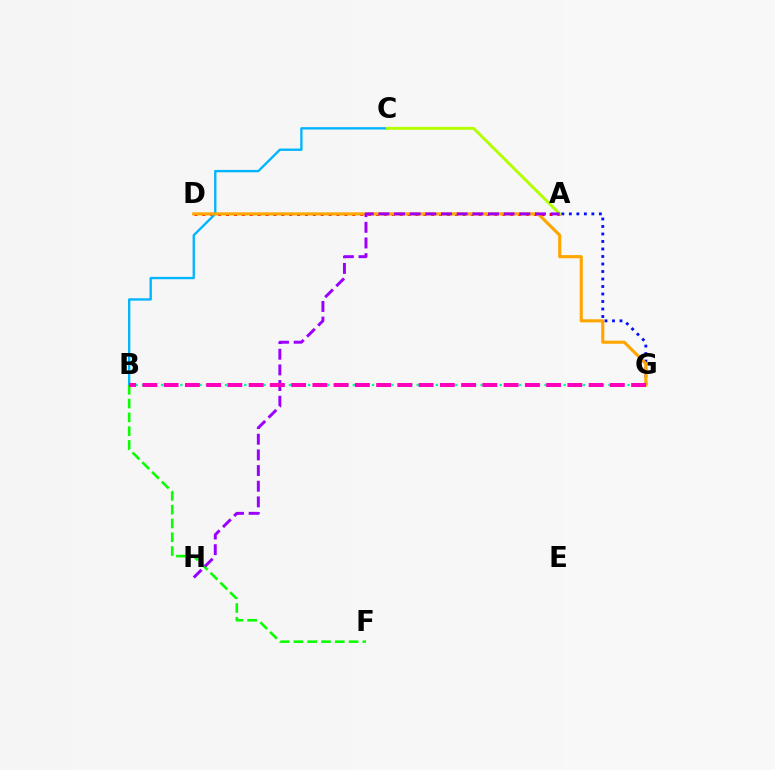{('B', 'G'): [{'color': '#00ff9d', 'line_style': 'dotted', 'thickness': 1.74}, {'color': '#ff00bd', 'line_style': 'dashed', 'thickness': 2.89}], ('A', 'D'): [{'color': '#ff0000', 'line_style': 'dotted', 'thickness': 2.14}], ('B', 'C'): [{'color': '#00b5ff', 'line_style': 'solid', 'thickness': 1.69}], ('B', 'F'): [{'color': '#08ff00', 'line_style': 'dashed', 'thickness': 1.87}], ('A', 'C'): [{'color': '#b3ff00', 'line_style': 'solid', 'thickness': 2.11}], ('A', 'G'): [{'color': '#0010ff', 'line_style': 'dotted', 'thickness': 2.04}], ('D', 'G'): [{'color': '#ffa500', 'line_style': 'solid', 'thickness': 2.25}], ('A', 'H'): [{'color': '#9b00ff', 'line_style': 'dashed', 'thickness': 2.13}]}